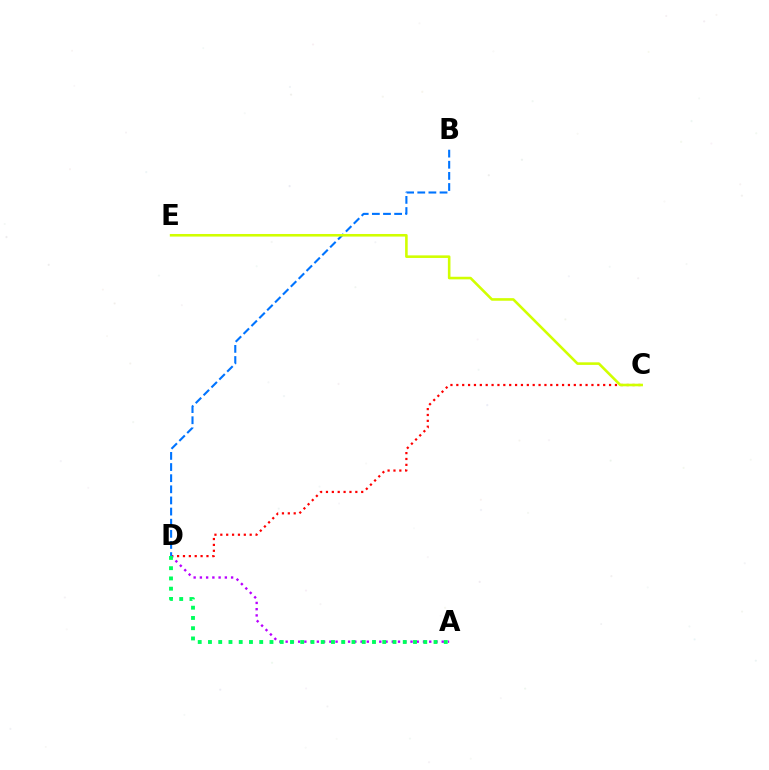{('C', 'D'): [{'color': '#ff0000', 'line_style': 'dotted', 'thickness': 1.6}], ('A', 'D'): [{'color': '#b900ff', 'line_style': 'dotted', 'thickness': 1.7}, {'color': '#00ff5c', 'line_style': 'dotted', 'thickness': 2.79}], ('B', 'D'): [{'color': '#0074ff', 'line_style': 'dashed', 'thickness': 1.51}], ('C', 'E'): [{'color': '#d1ff00', 'line_style': 'solid', 'thickness': 1.86}]}